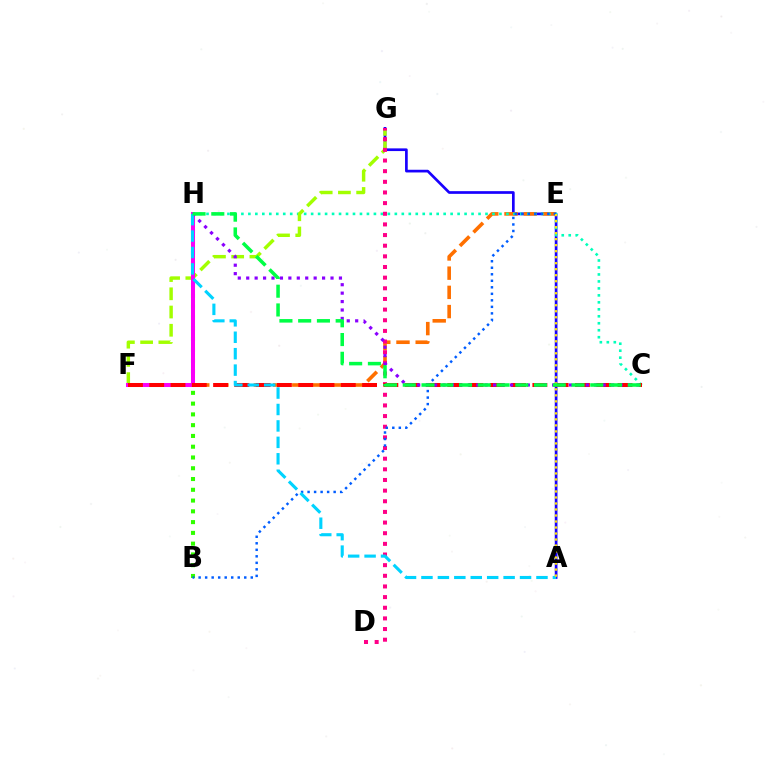{('B', 'H'): [{'color': '#31ff00', 'line_style': 'dotted', 'thickness': 2.93}], ('A', 'G'): [{'color': '#1900ff', 'line_style': 'solid', 'thickness': 1.94}], ('E', 'F'): [{'color': '#ff7000', 'line_style': 'dashed', 'thickness': 2.61}], ('C', 'H'): [{'color': '#00ffbb', 'line_style': 'dotted', 'thickness': 1.89}, {'color': '#8a00ff', 'line_style': 'dotted', 'thickness': 2.29}, {'color': '#00ff45', 'line_style': 'dashed', 'thickness': 2.55}], ('F', 'G'): [{'color': '#a2ff00', 'line_style': 'dashed', 'thickness': 2.48}], ('F', 'H'): [{'color': '#fa00f9', 'line_style': 'solid', 'thickness': 2.88}], ('D', 'G'): [{'color': '#ff0088', 'line_style': 'dotted', 'thickness': 2.89}], ('C', 'F'): [{'color': '#ff0000', 'line_style': 'dashed', 'thickness': 2.89}], ('B', 'E'): [{'color': '#005dff', 'line_style': 'dotted', 'thickness': 1.77}], ('A', 'H'): [{'color': '#00d3ff', 'line_style': 'dashed', 'thickness': 2.23}], ('A', 'E'): [{'color': '#ffe600', 'line_style': 'dotted', 'thickness': 1.63}]}